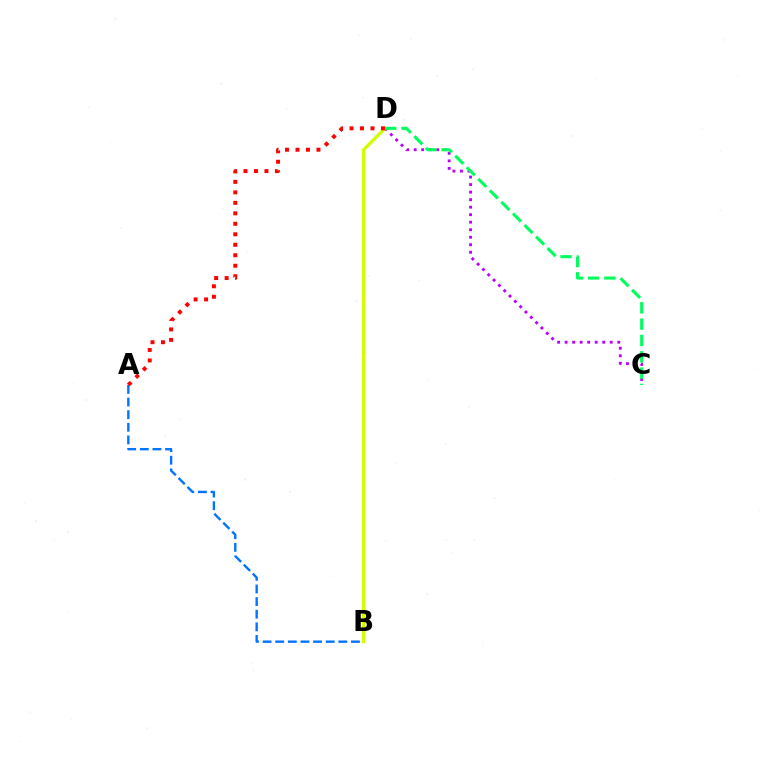{('C', 'D'): [{'color': '#b900ff', 'line_style': 'dotted', 'thickness': 2.04}, {'color': '#00ff5c', 'line_style': 'dashed', 'thickness': 2.22}], ('B', 'D'): [{'color': '#d1ff00', 'line_style': 'solid', 'thickness': 2.35}], ('A', 'B'): [{'color': '#0074ff', 'line_style': 'dashed', 'thickness': 1.71}], ('A', 'D'): [{'color': '#ff0000', 'line_style': 'dotted', 'thickness': 2.85}]}